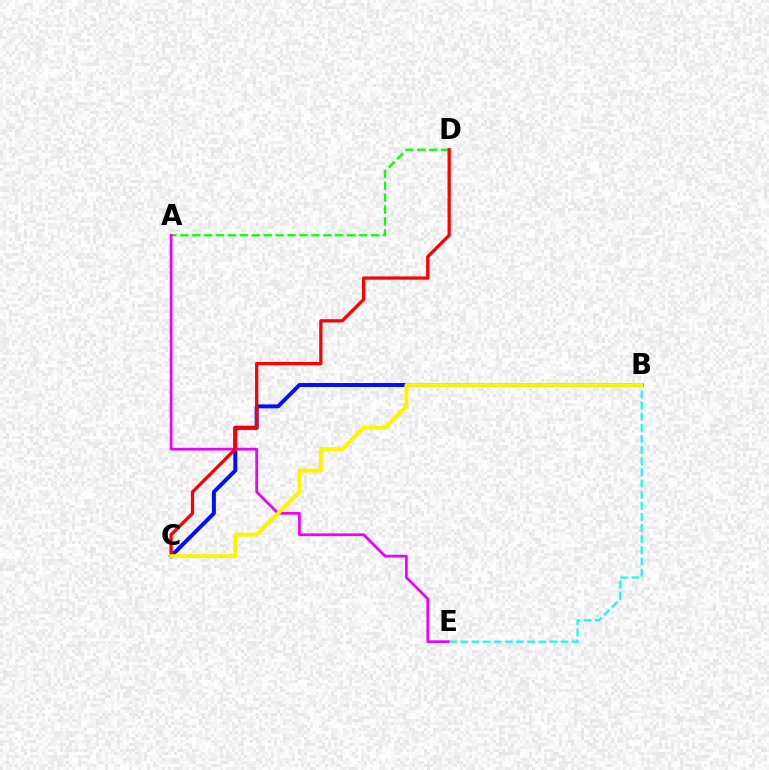{('B', 'C'): [{'color': '#0010ff', 'line_style': 'solid', 'thickness': 2.84}, {'color': '#fcf500', 'line_style': 'solid', 'thickness': 2.8}], ('A', 'D'): [{'color': '#08ff00', 'line_style': 'dashed', 'thickness': 1.62}], ('A', 'E'): [{'color': '#ee00ff', 'line_style': 'solid', 'thickness': 1.97}], ('B', 'E'): [{'color': '#00fff6', 'line_style': 'dashed', 'thickness': 1.51}], ('C', 'D'): [{'color': '#ff0000', 'line_style': 'solid', 'thickness': 2.35}]}